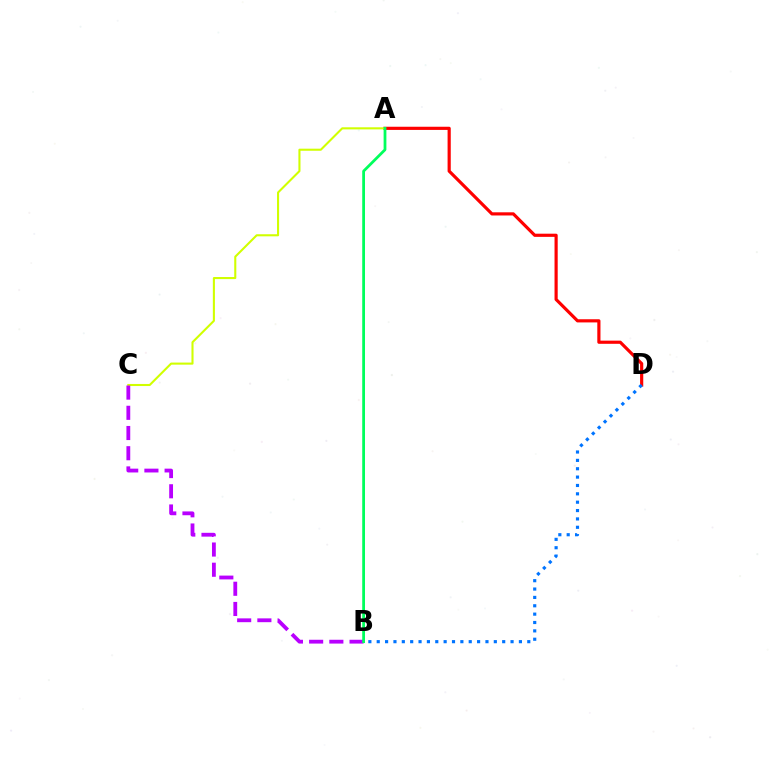{('A', 'D'): [{'color': '#ff0000', 'line_style': 'solid', 'thickness': 2.28}], ('A', 'C'): [{'color': '#d1ff00', 'line_style': 'solid', 'thickness': 1.5}], ('B', 'D'): [{'color': '#0074ff', 'line_style': 'dotted', 'thickness': 2.27}], ('B', 'C'): [{'color': '#b900ff', 'line_style': 'dashed', 'thickness': 2.75}], ('A', 'B'): [{'color': '#00ff5c', 'line_style': 'solid', 'thickness': 2.0}]}